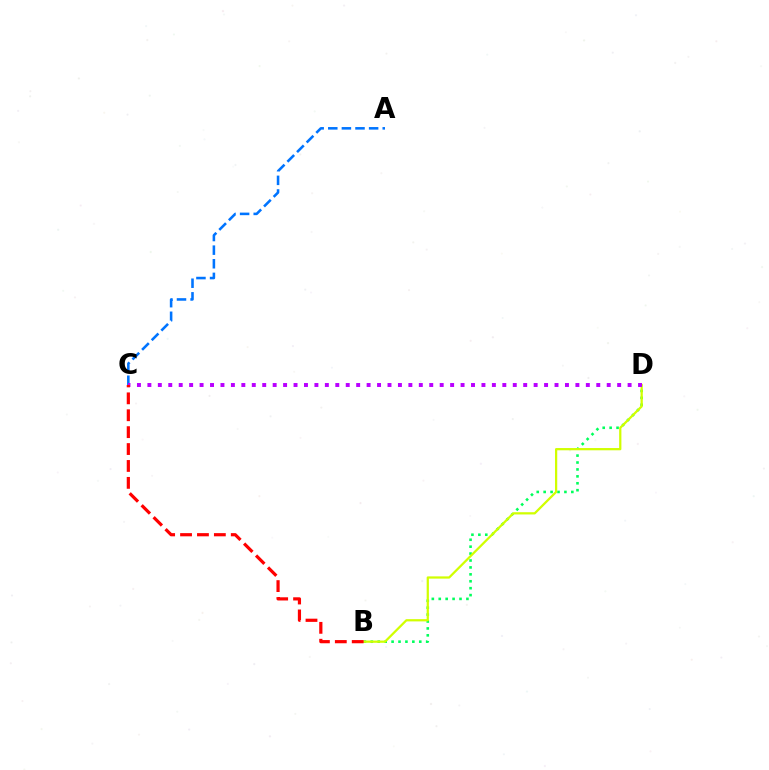{('A', 'C'): [{'color': '#0074ff', 'line_style': 'dashed', 'thickness': 1.85}], ('B', 'D'): [{'color': '#00ff5c', 'line_style': 'dotted', 'thickness': 1.88}, {'color': '#d1ff00', 'line_style': 'solid', 'thickness': 1.62}], ('C', 'D'): [{'color': '#b900ff', 'line_style': 'dotted', 'thickness': 2.84}], ('B', 'C'): [{'color': '#ff0000', 'line_style': 'dashed', 'thickness': 2.3}]}